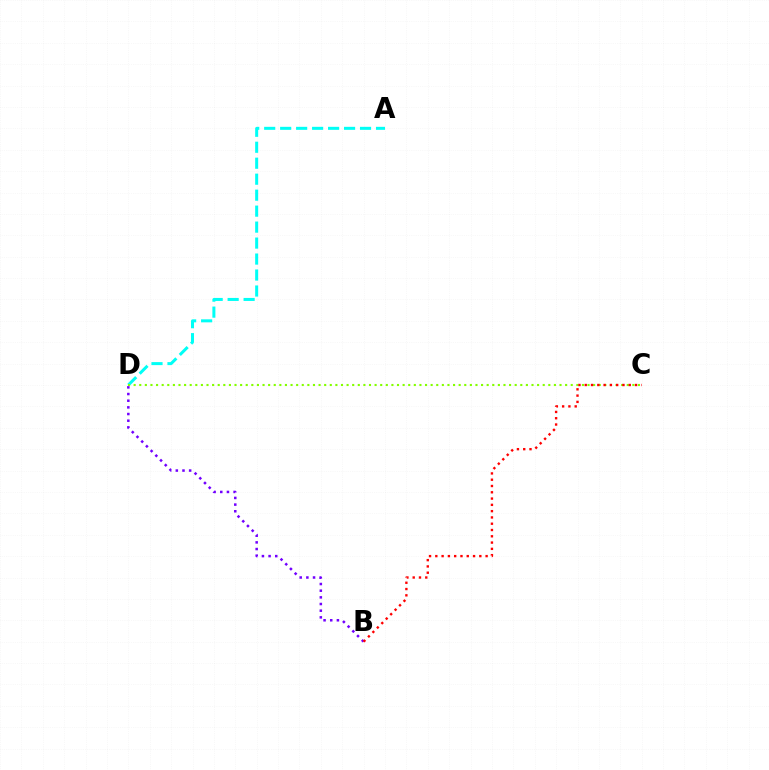{('A', 'D'): [{'color': '#00fff6', 'line_style': 'dashed', 'thickness': 2.17}], ('C', 'D'): [{'color': '#84ff00', 'line_style': 'dotted', 'thickness': 1.52}], ('B', 'D'): [{'color': '#7200ff', 'line_style': 'dotted', 'thickness': 1.81}], ('B', 'C'): [{'color': '#ff0000', 'line_style': 'dotted', 'thickness': 1.71}]}